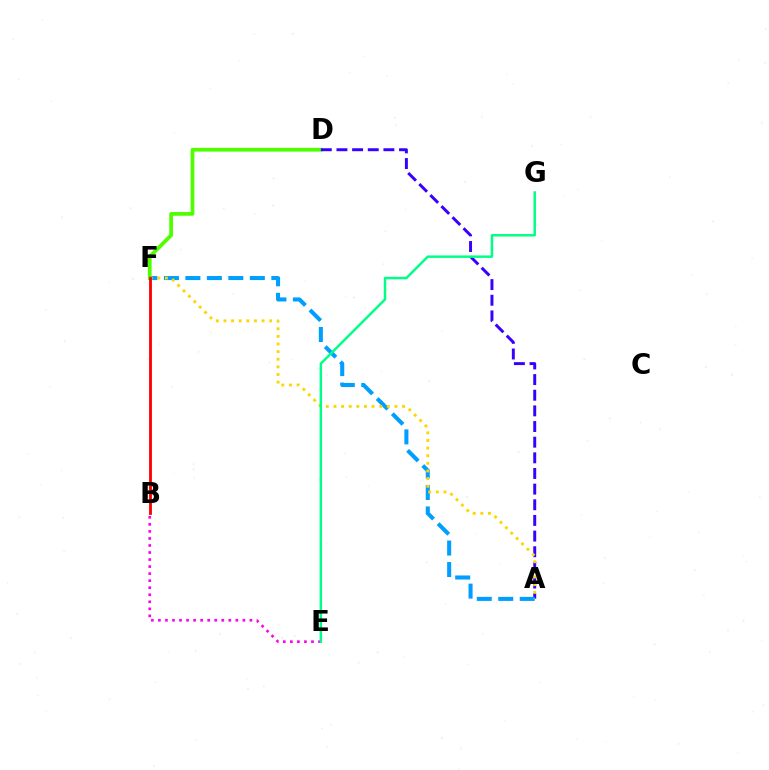{('D', 'F'): [{'color': '#4fff00', 'line_style': 'solid', 'thickness': 2.69}], ('B', 'E'): [{'color': '#ff00ed', 'line_style': 'dotted', 'thickness': 1.91}], ('A', 'D'): [{'color': '#3700ff', 'line_style': 'dashed', 'thickness': 2.13}], ('A', 'F'): [{'color': '#009eff', 'line_style': 'dashed', 'thickness': 2.92}, {'color': '#ffd500', 'line_style': 'dotted', 'thickness': 2.07}], ('B', 'F'): [{'color': '#ff0000', 'line_style': 'solid', 'thickness': 2.04}], ('E', 'G'): [{'color': '#00ff86', 'line_style': 'solid', 'thickness': 1.78}]}